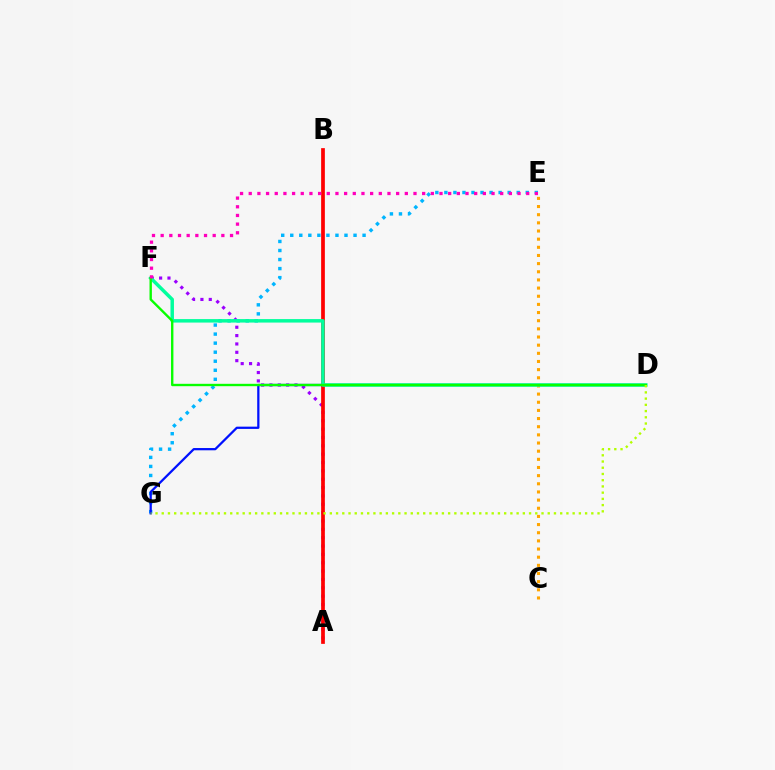{('A', 'F'): [{'color': '#9b00ff', 'line_style': 'dotted', 'thickness': 2.27}], ('C', 'E'): [{'color': '#ffa500', 'line_style': 'dotted', 'thickness': 2.22}], ('A', 'B'): [{'color': '#ff0000', 'line_style': 'solid', 'thickness': 2.68}], ('E', 'G'): [{'color': '#00b5ff', 'line_style': 'dotted', 'thickness': 2.46}], ('D', 'G'): [{'color': '#0010ff', 'line_style': 'solid', 'thickness': 1.62}, {'color': '#b3ff00', 'line_style': 'dotted', 'thickness': 1.69}], ('D', 'F'): [{'color': '#00ff9d', 'line_style': 'solid', 'thickness': 2.5}, {'color': '#08ff00', 'line_style': 'solid', 'thickness': 1.71}], ('E', 'F'): [{'color': '#ff00bd', 'line_style': 'dotted', 'thickness': 2.36}]}